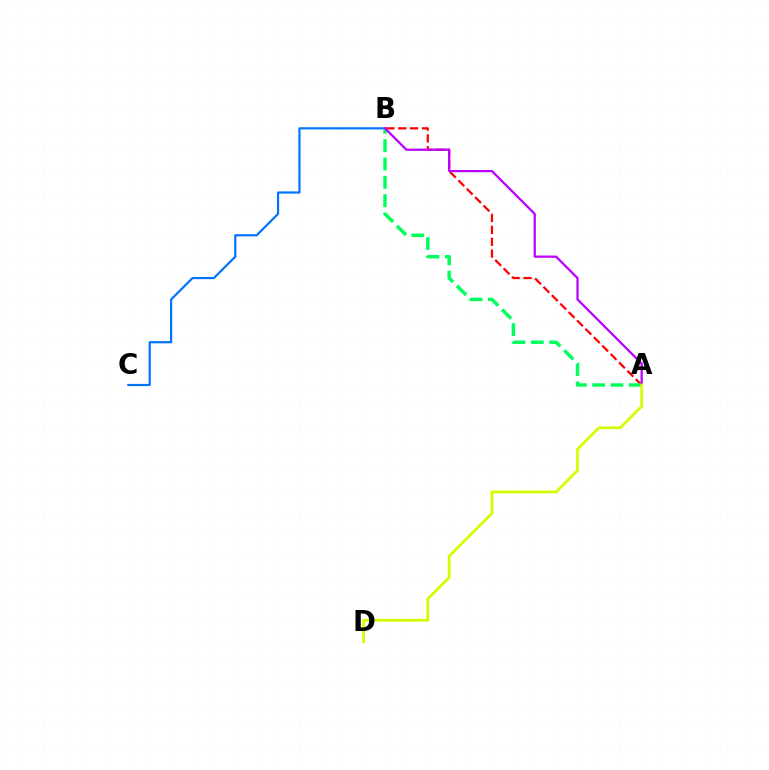{('B', 'C'): [{'color': '#0074ff', 'line_style': 'solid', 'thickness': 1.58}], ('A', 'B'): [{'color': '#ff0000', 'line_style': 'dashed', 'thickness': 1.61}, {'color': '#00ff5c', 'line_style': 'dashed', 'thickness': 2.49}, {'color': '#b900ff', 'line_style': 'solid', 'thickness': 1.62}], ('A', 'D'): [{'color': '#d1ff00', 'line_style': 'solid', 'thickness': 1.98}]}